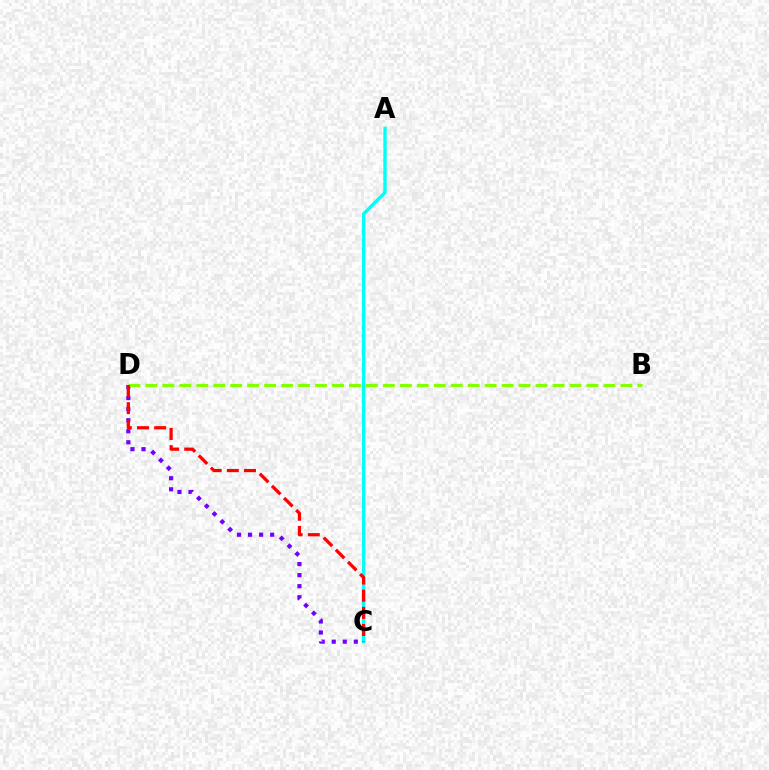{('C', 'D'): [{'color': '#7200ff', 'line_style': 'dotted', 'thickness': 3.0}, {'color': '#ff0000', 'line_style': 'dashed', 'thickness': 2.33}], ('A', 'C'): [{'color': '#00fff6', 'line_style': 'solid', 'thickness': 2.41}], ('B', 'D'): [{'color': '#84ff00', 'line_style': 'dashed', 'thickness': 2.3}]}